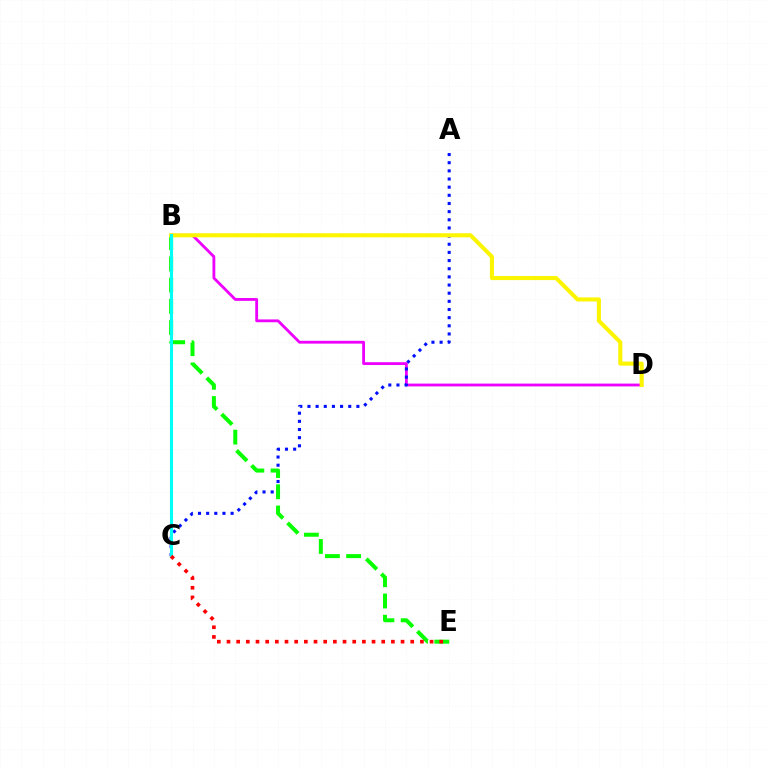{('B', 'D'): [{'color': '#ee00ff', 'line_style': 'solid', 'thickness': 2.03}, {'color': '#fcf500', 'line_style': 'solid', 'thickness': 2.93}], ('A', 'C'): [{'color': '#0010ff', 'line_style': 'dotted', 'thickness': 2.22}], ('B', 'E'): [{'color': '#08ff00', 'line_style': 'dashed', 'thickness': 2.88}], ('B', 'C'): [{'color': '#00fff6', 'line_style': 'solid', 'thickness': 2.22}], ('C', 'E'): [{'color': '#ff0000', 'line_style': 'dotted', 'thickness': 2.63}]}